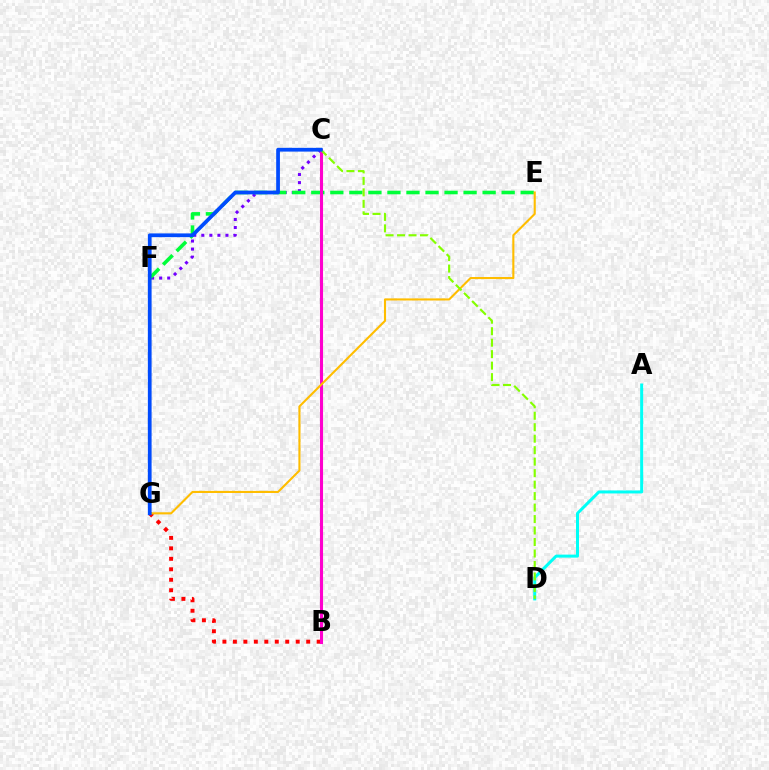{('C', 'F'): [{'color': '#7200ff', 'line_style': 'dotted', 'thickness': 2.19}], ('B', 'G'): [{'color': '#ff0000', 'line_style': 'dotted', 'thickness': 2.85}], ('E', 'F'): [{'color': '#00ff39', 'line_style': 'dashed', 'thickness': 2.59}], ('B', 'C'): [{'color': '#ff00cf', 'line_style': 'solid', 'thickness': 2.21}], ('E', 'G'): [{'color': '#ffbd00', 'line_style': 'solid', 'thickness': 1.52}], ('A', 'D'): [{'color': '#00fff6', 'line_style': 'solid', 'thickness': 2.16}], ('C', 'D'): [{'color': '#84ff00', 'line_style': 'dashed', 'thickness': 1.56}], ('C', 'G'): [{'color': '#004bff', 'line_style': 'solid', 'thickness': 2.69}]}